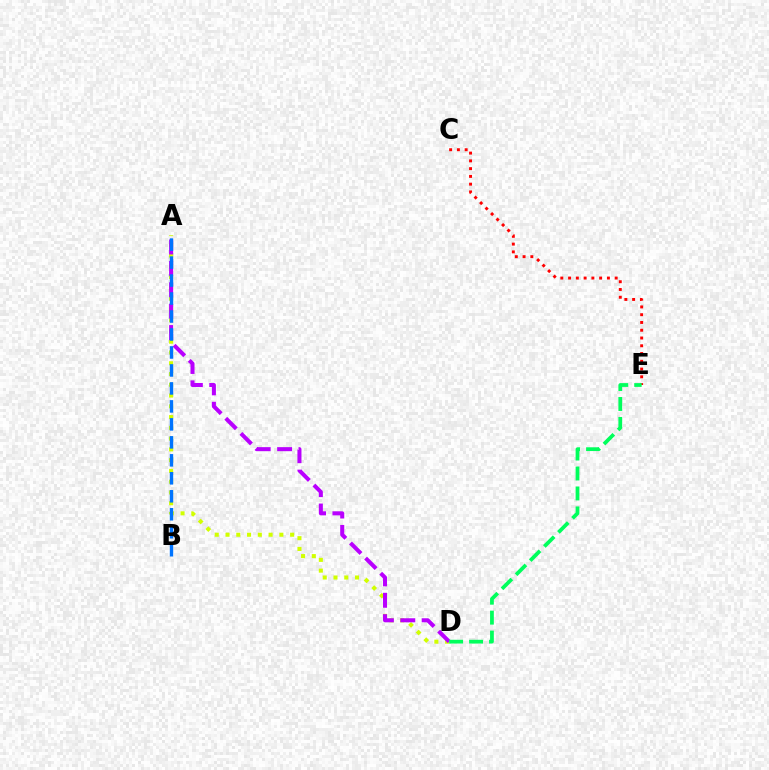{('A', 'D'): [{'color': '#d1ff00', 'line_style': 'dotted', 'thickness': 2.93}, {'color': '#b900ff', 'line_style': 'dashed', 'thickness': 2.91}], ('C', 'E'): [{'color': '#ff0000', 'line_style': 'dotted', 'thickness': 2.11}], ('D', 'E'): [{'color': '#00ff5c', 'line_style': 'dashed', 'thickness': 2.71}], ('A', 'B'): [{'color': '#0074ff', 'line_style': 'dashed', 'thickness': 2.44}]}